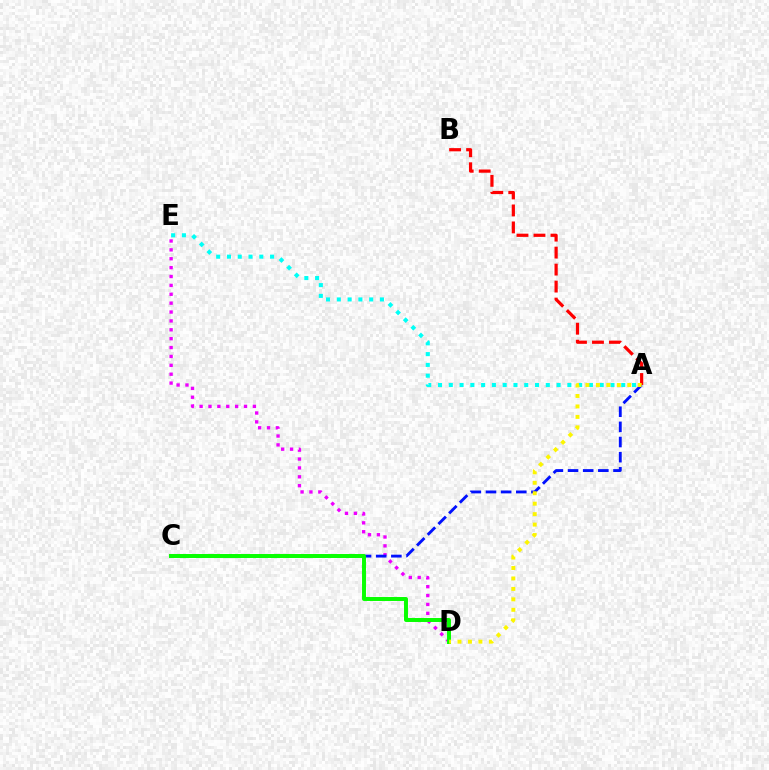{('A', 'B'): [{'color': '#ff0000', 'line_style': 'dashed', 'thickness': 2.31}], ('D', 'E'): [{'color': '#ee00ff', 'line_style': 'dotted', 'thickness': 2.41}], ('A', 'E'): [{'color': '#00fff6', 'line_style': 'dotted', 'thickness': 2.93}], ('A', 'C'): [{'color': '#0010ff', 'line_style': 'dashed', 'thickness': 2.06}], ('C', 'D'): [{'color': '#08ff00', 'line_style': 'solid', 'thickness': 2.85}], ('A', 'D'): [{'color': '#fcf500', 'line_style': 'dotted', 'thickness': 2.84}]}